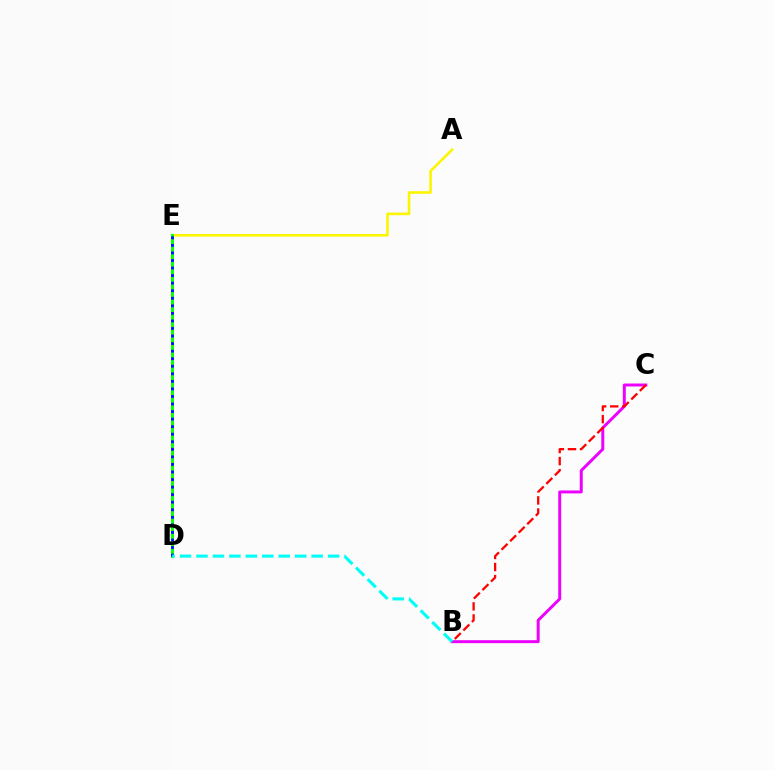{('A', 'E'): [{'color': '#fcf500', 'line_style': 'solid', 'thickness': 1.88}], ('B', 'C'): [{'color': '#ee00ff', 'line_style': 'solid', 'thickness': 2.13}, {'color': '#ff0000', 'line_style': 'dashed', 'thickness': 1.64}], ('D', 'E'): [{'color': '#08ff00', 'line_style': 'solid', 'thickness': 2.11}, {'color': '#0010ff', 'line_style': 'dotted', 'thickness': 2.05}], ('B', 'D'): [{'color': '#00fff6', 'line_style': 'dashed', 'thickness': 2.23}]}